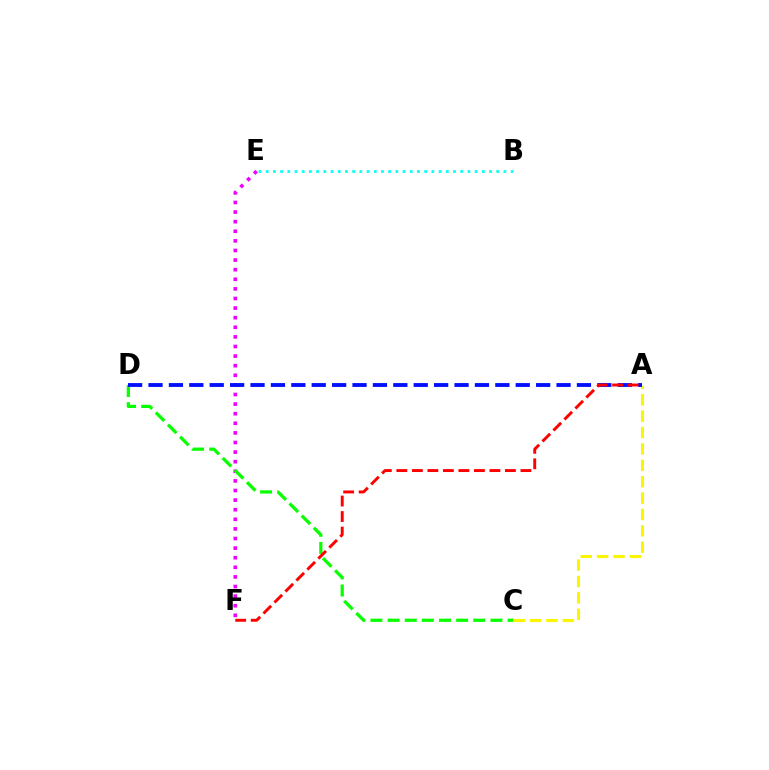{('E', 'F'): [{'color': '#ee00ff', 'line_style': 'dotted', 'thickness': 2.61}], ('B', 'E'): [{'color': '#00fff6', 'line_style': 'dotted', 'thickness': 1.96}], ('C', 'D'): [{'color': '#08ff00', 'line_style': 'dashed', 'thickness': 2.33}], ('A', 'C'): [{'color': '#fcf500', 'line_style': 'dashed', 'thickness': 2.23}], ('A', 'D'): [{'color': '#0010ff', 'line_style': 'dashed', 'thickness': 2.77}], ('A', 'F'): [{'color': '#ff0000', 'line_style': 'dashed', 'thickness': 2.11}]}